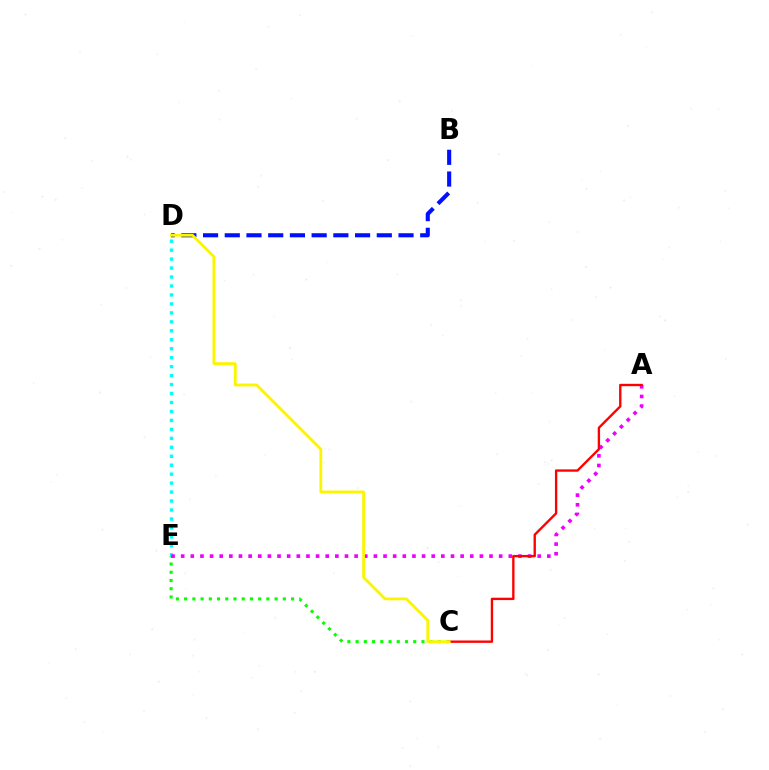{('C', 'E'): [{'color': '#08ff00', 'line_style': 'dotted', 'thickness': 2.24}], ('D', 'E'): [{'color': '#00fff6', 'line_style': 'dotted', 'thickness': 2.43}], ('B', 'D'): [{'color': '#0010ff', 'line_style': 'dashed', 'thickness': 2.95}], ('A', 'E'): [{'color': '#ee00ff', 'line_style': 'dotted', 'thickness': 2.62}], ('A', 'C'): [{'color': '#ff0000', 'line_style': 'solid', 'thickness': 1.7}], ('C', 'D'): [{'color': '#fcf500', 'line_style': 'solid', 'thickness': 2.03}]}